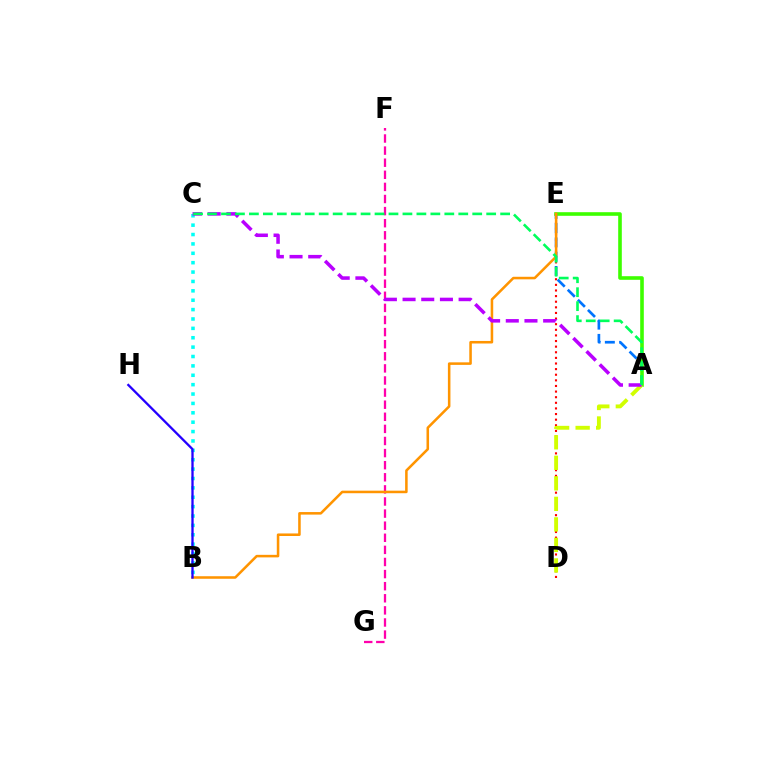{('A', 'E'): [{'color': '#0074ff', 'line_style': 'dashed', 'thickness': 1.94}, {'color': '#3dff00', 'line_style': 'solid', 'thickness': 2.6}], ('B', 'C'): [{'color': '#00fff6', 'line_style': 'dotted', 'thickness': 2.55}], ('F', 'G'): [{'color': '#ff00ac', 'line_style': 'dashed', 'thickness': 1.64}], ('D', 'E'): [{'color': '#ff0000', 'line_style': 'dotted', 'thickness': 1.53}], ('B', 'E'): [{'color': '#ff9400', 'line_style': 'solid', 'thickness': 1.83}], ('A', 'D'): [{'color': '#d1ff00', 'line_style': 'dashed', 'thickness': 2.79}], ('B', 'H'): [{'color': '#2500ff', 'line_style': 'solid', 'thickness': 1.65}], ('A', 'C'): [{'color': '#b900ff', 'line_style': 'dashed', 'thickness': 2.54}, {'color': '#00ff5c', 'line_style': 'dashed', 'thickness': 1.9}]}